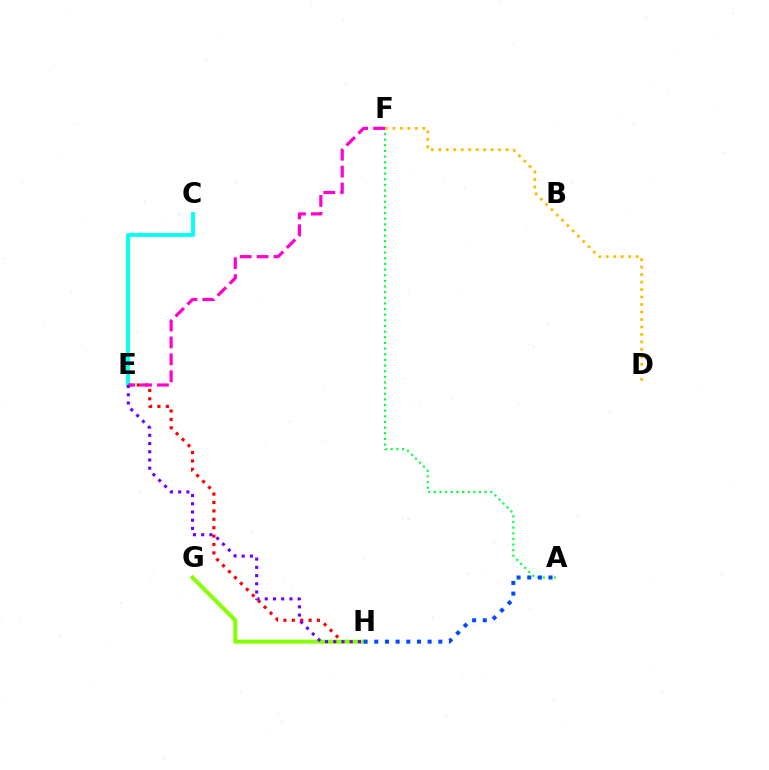{('E', 'H'): [{'color': '#ff0000', 'line_style': 'dotted', 'thickness': 2.28}, {'color': '#7200ff', 'line_style': 'dotted', 'thickness': 2.24}], ('G', 'H'): [{'color': '#84ff00', 'line_style': 'solid', 'thickness': 2.86}], ('A', 'F'): [{'color': '#00ff39', 'line_style': 'dotted', 'thickness': 1.53}], ('C', 'E'): [{'color': '#00fff6', 'line_style': 'solid', 'thickness': 2.78}], ('E', 'F'): [{'color': '#ff00cf', 'line_style': 'dashed', 'thickness': 2.3}], ('A', 'H'): [{'color': '#004bff', 'line_style': 'dotted', 'thickness': 2.9}], ('D', 'F'): [{'color': '#ffbd00', 'line_style': 'dotted', 'thickness': 2.03}]}